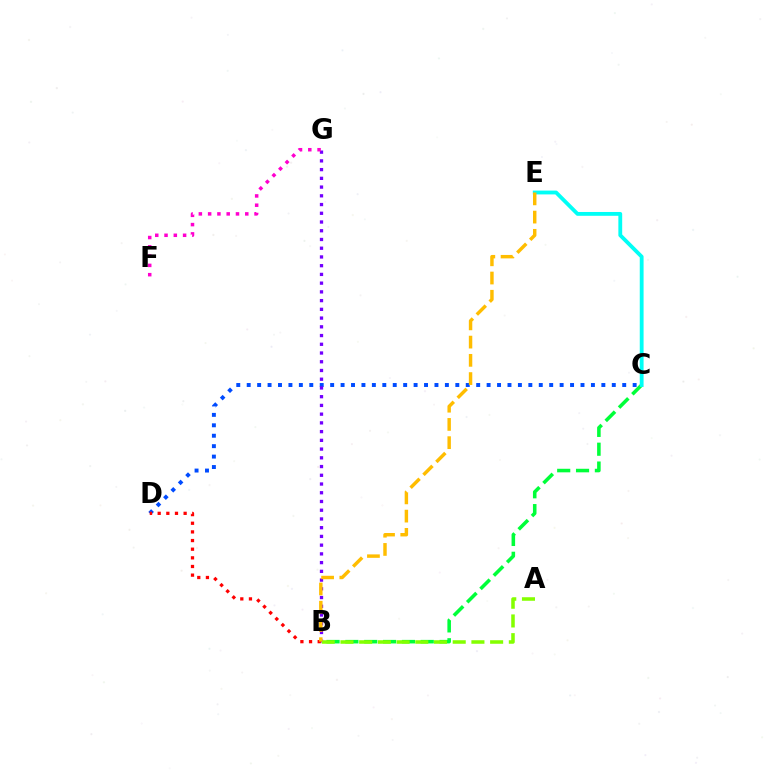{('B', 'C'): [{'color': '#00ff39', 'line_style': 'dashed', 'thickness': 2.56}], ('C', 'D'): [{'color': '#004bff', 'line_style': 'dotted', 'thickness': 2.83}], ('B', 'G'): [{'color': '#7200ff', 'line_style': 'dotted', 'thickness': 2.37}], ('F', 'G'): [{'color': '#ff00cf', 'line_style': 'dotted', 'thickness': 2.52}], ('A', 'B'): [{'color': '#84ff00', 'line_style': 'dashed', 'thickness': 2.54}], ('C', 'E'): [{'color': '#00fff6', 'line_style': 'solid', 'thickness': 2.75}], ('B', 'D'): [{'color': '#ff0000', 'line_style': 'dotted', 'thickness': 2.35}], ('B', 'E'): [{'color': '#ffbd00', 'line_style': 'dashed', 'thickness': 2.48}]}